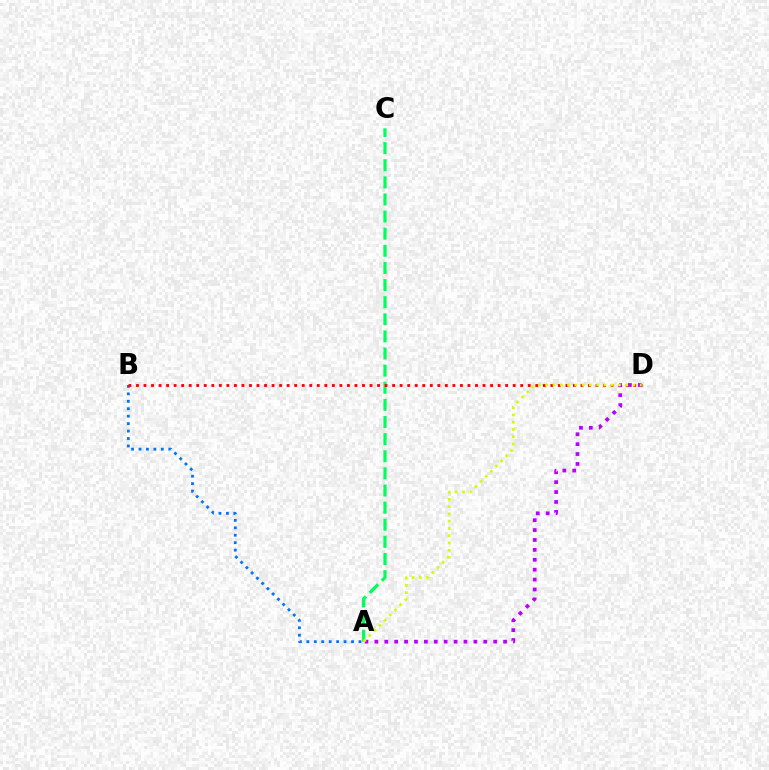{('A', 'B'): [{'color': '#0074ff', 'line_style': 'dotted', 'thickness': 2.02}], ('A', 'C'): [{'color': '#00ff5c', 'line_style': 'dashed', 'thickness': 2.33}], ('B', 'D'): [{'color': '#ff0000', 'line_style': 'dotted', 'thickness': 2.05}], ('A', 'D'): [{'color': '#b900ff', 'line_style': 'dotted', 'thickness': 2.69}, {'color': '#d1ff00', 'line_style': 'dotted', 'thickness': 1.97}]}